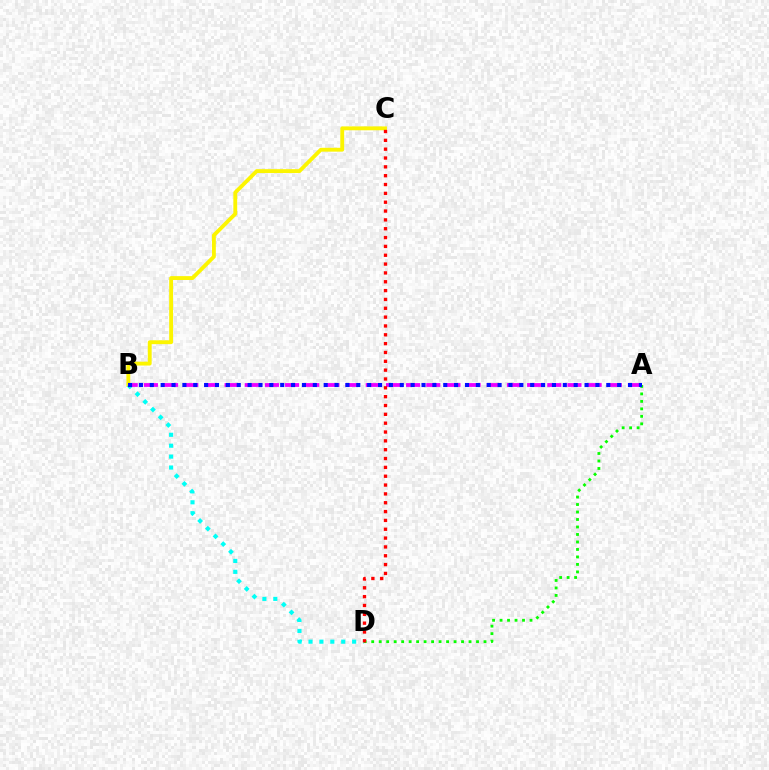{('B', 'C'): [{'color': '#fcf500', 'line_style': 'solid', 'thickness': 2.78}], ('B', 'D'): [{'color': '#00fff6', 'line_style': 'dotted', 'thickness': 2.96}], ('A', 'D'): [{'color': '#08ff00', 'line_style': 'dotted', 'thickness': 2.03}], ('A', 'B'): [{'color': '#ee00ff', 'line_style': 'dashed', 'thickness': 2.74}, {'color': '#0010ff', 'line_style': 'dotted', 'thickness': 2.95}], ('C', 'D'): [{'color': '#ff0000', 'line_style': 'dotted', 'thickness': 2.4}]}